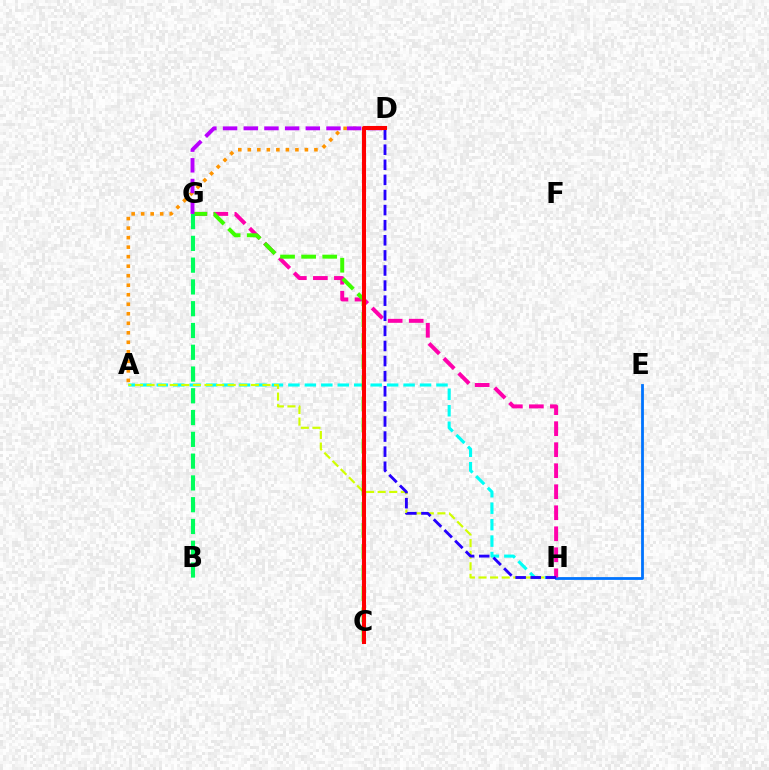{('A', 'H'): [{'color': '#00fff6', 'line_style': 'dashed', 'thickness': 2.24}, {'color': '#d1ff00', 'line_style': 'dashed', 'thickness': 1.57}], ('A', 'D'): [{'color': '#ff9400', 'line_style': 'dotted', 'thickness': 2.59}], ('E', 'H'): [{'color': '#0074ff', 'line_style': 'solid', 'thickness': 2.01}], ('G', 'H'): [{'color': '#ff00ac', 'line_style': 'dashed', 'thickness': 2.85}], ('C', 'G'): [{'color': '#3dff00', 'line_style': 'dashed', 'thickness': 2.86}], ('D', 'G'): [{'color': '#b900ff', 'line_style': 'dashed', 'thickness': 2.81}], ('D', 'H'): [{'color': '#2500ff', 'line_style': 'dashed', 'thickness': 2.05}], ('C', 'D'): [{'color': '#ff0000', 'line_style': 'solid', 'thickness': 2.92}], ('B', 'G'): [{'color': '#00ff5c', 'line_style': 'dashed', 'thickness': 2.96}]}